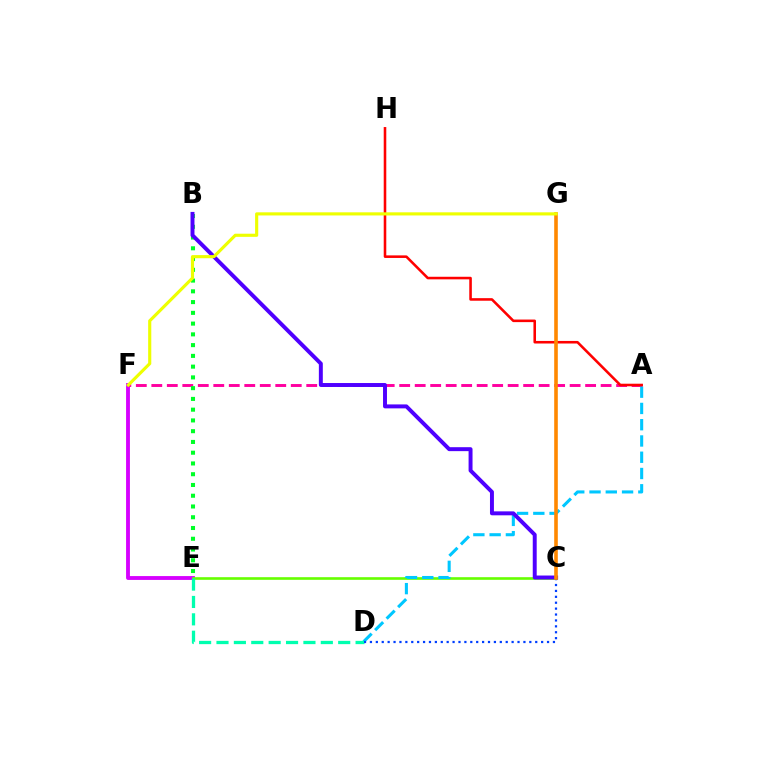{('E', 'F'): [{'color': '#d600ff', 'line_style': 'solid', 'thickness': 2.78}], ('A', 'F'): [{'color': '#ff00a0', 'line_style': 'dashed', 'thickness': 2.1}], ('C', 'E'): [{'color': '#66ff00', 'line_style': 'solid', 'thickness': 1.9}], ('A', 'D'): [{'color': '#00c7ff', 'line_style': 'dashed', 'thickness': 2.21}], ('A', 'H'): [{'color': '#ff0000', 'line_style': 'solid', 'thickness': 1.85}], ('B', 'E'): [{'color': '#00ff27', 'line_style': 'dotted', 'thickness': 2.92}], ('D', 'E'): [{'color': '#00ffaf', 'line_style': 'dashed', 'thickness': 2.36}], ('C', 'D'): [{'color': '#003fff', 'line_style': 'dotted', 'thickness': 1.6}], ('B', 'C'): [{'color': '#4f00ff', 'line_style': 'solid', 'thickness': 2.84}], ('C', 'G'): [{'color': '#ff8800', 'line_style': 'solid', 'thickness': 2.6}], ('F', 'G'): [{'color': '#eeff00', 'line_style': 'solid', 'thickness': 2.26}]}